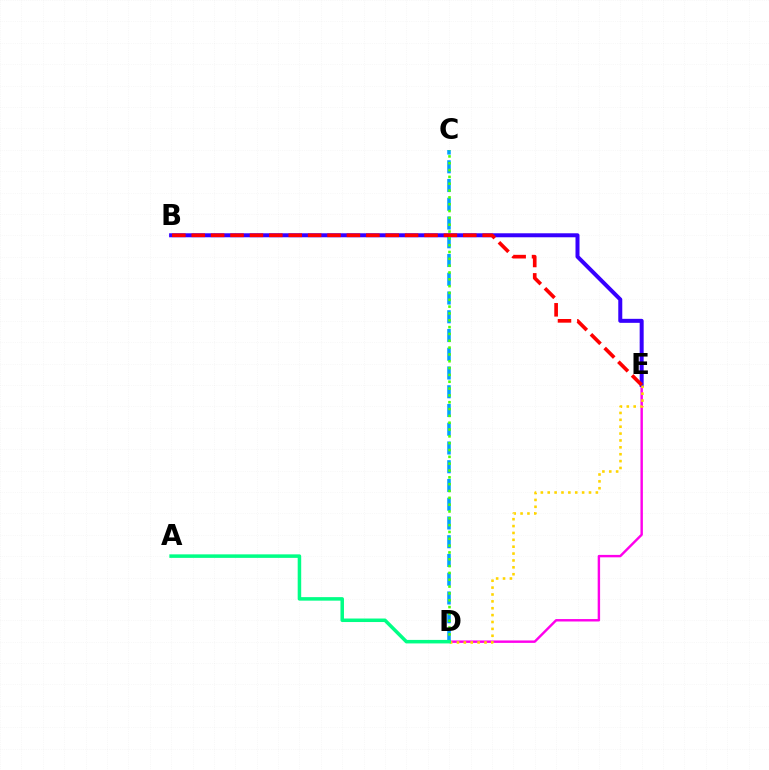{('D', 'E'): [{'color': '#ff00ed', 'line_style': 'solid', 'thickness': 1.75}, {'color': '#ffd500', 'line_style': 'dotted', 'thickness': 1.87}], ('C', 'D'): [{'color': '#009eff', 'line_style': 'dashed', 'thickness': 2.55}, {'color': '#4fff00', 'line_style': 'dotted', 'thickness': 1.86}], ('B', 'E'): [{'color': '#3700ff', 'line_style': 'solid', 'thickness': 2.88}, {'color': '#ff0000', 'line_style': 'dashed', 'thickness': 2.64}], ('A', 'D'): [{'color': '#00ff86', 'line_style': 'solid', 'thickness': 2.53}]}